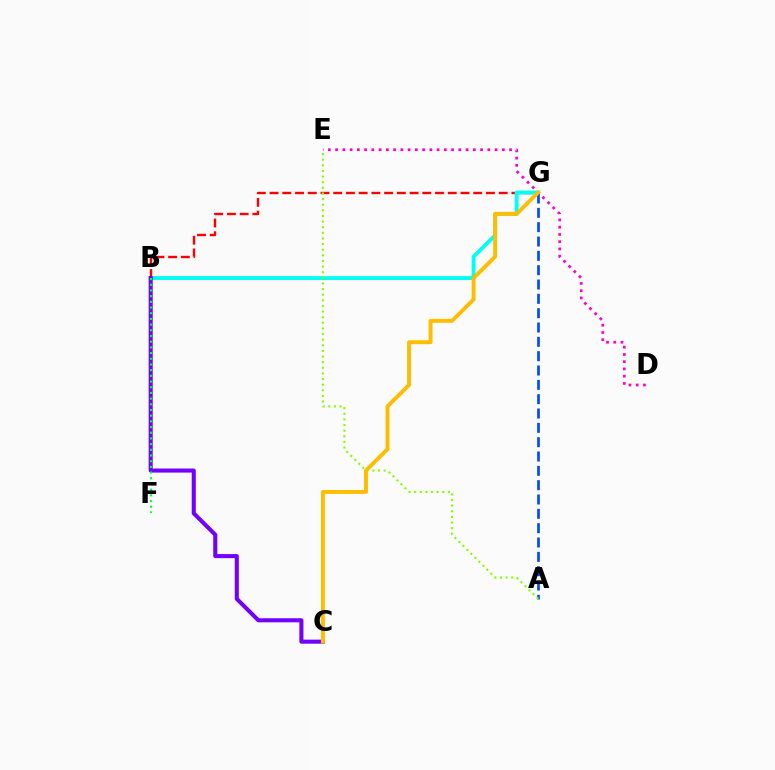{('B', 'G'): [{'color': '#ff0000', 'line_style': 'dashed', 'thickness': 1.73}, {'color': '#00fff6', 'line_style': 'solid', 'thickness': 2.8}], ('D', 'E'): [{'color': '#ff00cf', 'line_style': 'dotted', 'thickness': 1.97}], ('B', 'C'): [{'color': '#7200ff', 'line_style': 'solid', 'thickness': 2.92}], ('B', 'F'): [{'color': '#00ff39', 'line_style': 'dotted', 'thickness': 1.55}], ('A', 'G'): [{'color': '#004bff', 'line_style': 'dashed', 'thickness': 1.95}], ('A', 'E'): [{'color': '#84ff00', 'line_style': 'dotted', 'thickness': 1.53}], ('C', 'G'): [{'color': '#ffbd00', 'line_style': 'solid', 'thickness': 2.82}]}